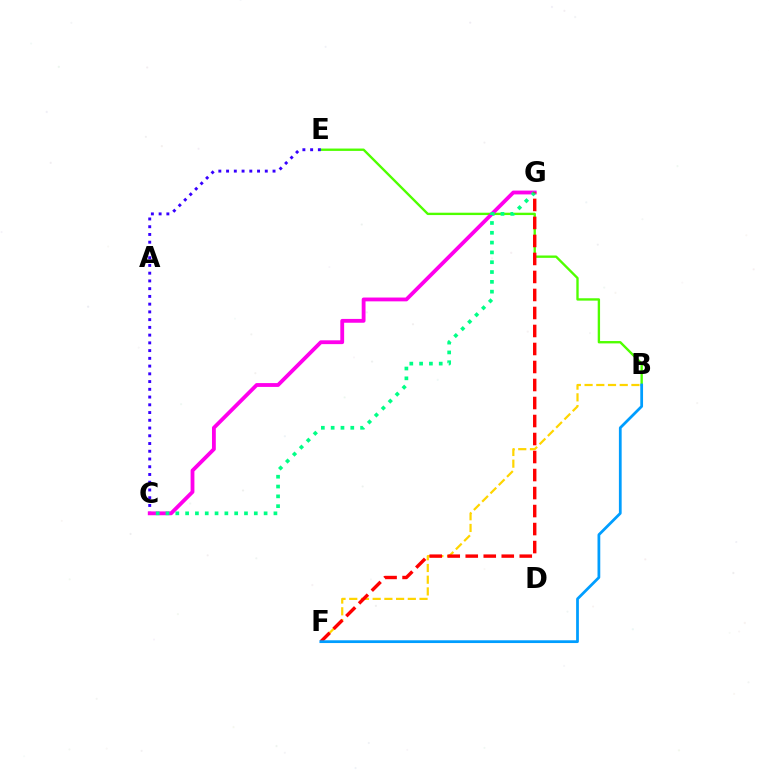{('B', 'F'): [{'color': '#ffd500', 'line_style': 'dashed', 'thickness': 1.59}, {'color': '#009eff', 'line_style': 'solid', 'thickness': 1.99}], ('B', 'E'): [{'color': '#4fff00', 'line_style': 'solid', 'thickness': 1.7}], ('C', 'E'): [{'color': '#3700ff', 'line_style': 'dotted', 'thickness': 2.1}], ('C', 'G'): [{'color': '#ff00ed', 'line_style': 'solid', 'thickness': 2.75}, {'color': '#00ff86', 'line_style': 'dotted', 'thickness': 2.67}], ('F', 'G'): [{'color': '#ff0000', 'line_style': 'dashed', 'thickness': 2.45}]}